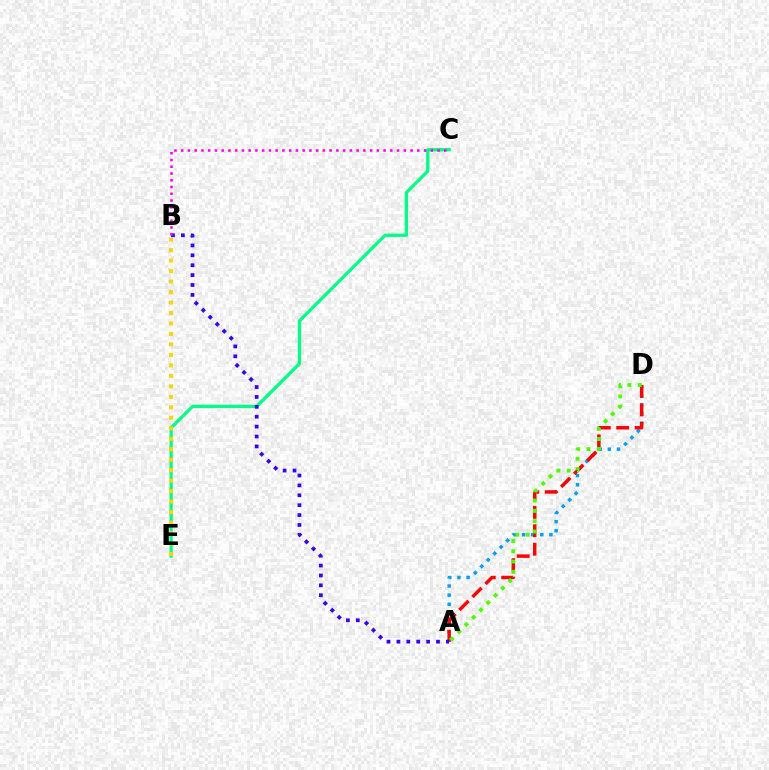{('C', 'E'): [{'color': '#00ff86', 'line_style': 'solid', 'thickness': 2.37}], ('A', 'D'): [{'color': '#009eff', 'line_style': 'dotted', 'thickness': 2.48}, {'color': '#ff0000', 'line_style': 'dashed', 'thickness': 2.5}, {'color': '#4fff00', 'line_style': 'dotted', 'thickness': 2.8}], ('B', 'E'): [{'color': '#ffd500', 'line_style': 'dotted', 'thickness': 2.85}], ('A', 'B'): [{'color': '#3700ff', 'line_style': 'dotted', 'thickness': 2.69}], ('B', 'C'): [{'color': '#ff00ed', 'line_style': 'dotted', 'thickness': 1.83}]}